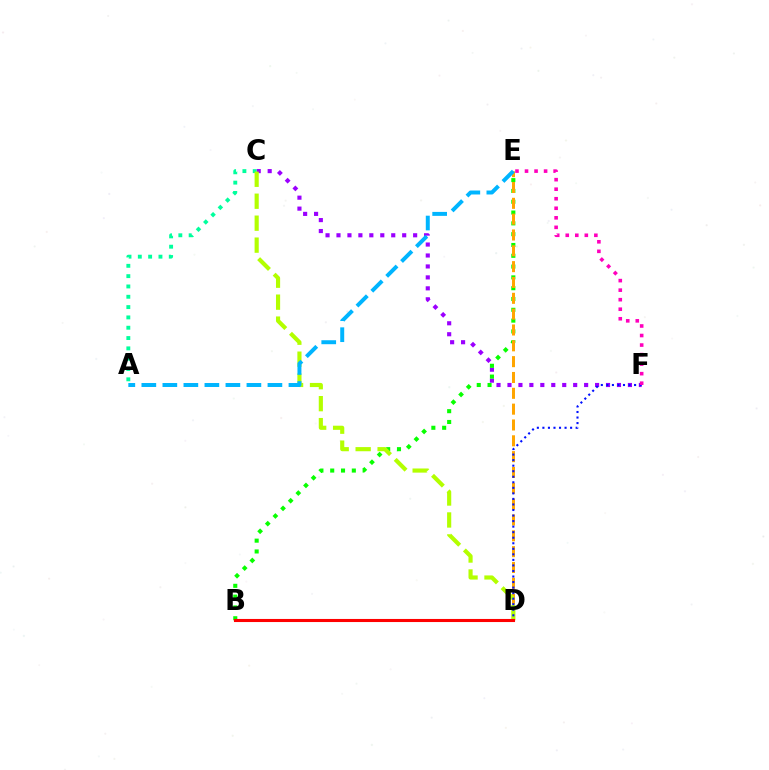{('C', 'F'): [{'color': '#9b00ff', 'line_style': 'dotted', 'thickness': 2.98}], ('B', 'E'): [{'color': '#08ff00', 'line_style': 'dotted', 'thickness': 2.94}], ('D', 'E'): [{'color': '#ffa500', 'line_style': 'dashed', 'thickness': 2.15}], ('A', 'C'): [{'color': '#00ff9d', 'line_style': 'dotted', 'thickness': 2.8}], ('C', 'D'): [{'color': '#b3ff00', 'line_style': 'dashed', 'thickness': 2.98}], ('A', 'E'): [{'color': '#00b5ff', 'line_style': 'dashed', 'thickness': 2.85}], ('D', 'F'): [{'color': '#0010ff', 'line_style': 'dotted', 'thickness': 1.51}], ('E', 'F'): [{'color': '#ff00bd', 'line_style': 'dotted', 'thickness': 2.59}], ('B', 'D'): [{'color': '#ff0000', 'line_style': 'solid', 'thickness': 2.22}]}